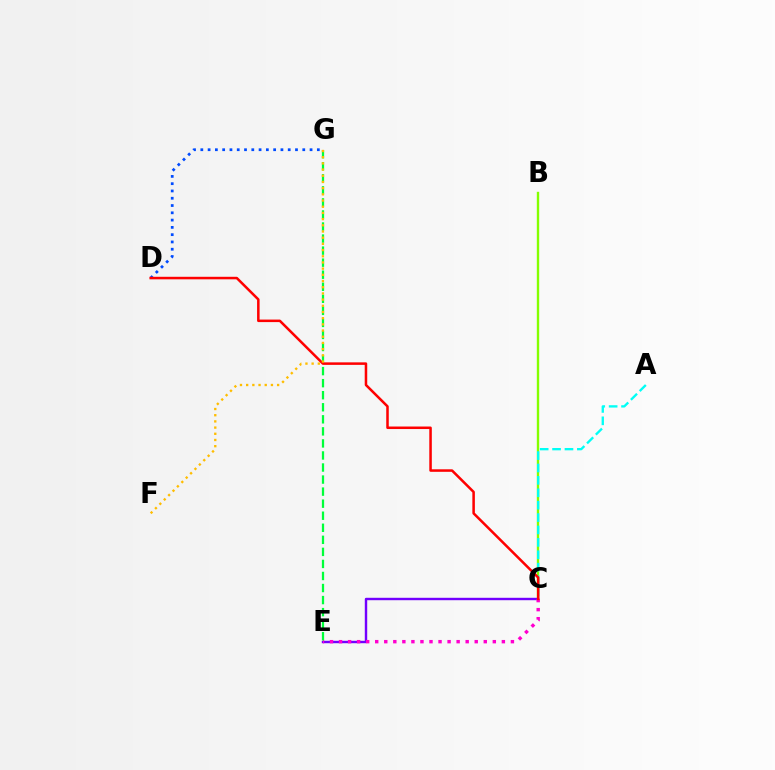{('B', 'C'): [{'color': '#84ff00', 'line_style': 'solid', 'thickness': 1.72}], ('C', 'E'): [{'color': '#7200ff', 'line_style': 'solid', 'thickness': 1.74}, {'color': '#ff00cf', 'line_style': 'dotted', 'thickness': 2.46}], ('D', 'G'): [{'color': '#004bff', 'line_style': 'dotted', 'thickness': 1.98}], ('E', 'G'): [{'color': '#00ff39', 'line_style': 'dashed', 'thickness': 1.64}], ('A', 'C'): [{'color': '#00fff6', 'line_style': 'dashed', 'thickness': 1.68}], ('C', 'D'): [{'color': '#ff0000', 'line_style': 'solid', 'thickness': 1.82}], ('F', 'G'): [{'color': '#ffbd00', 'line_style': 'dotted', 'thickness': 1.68}]}